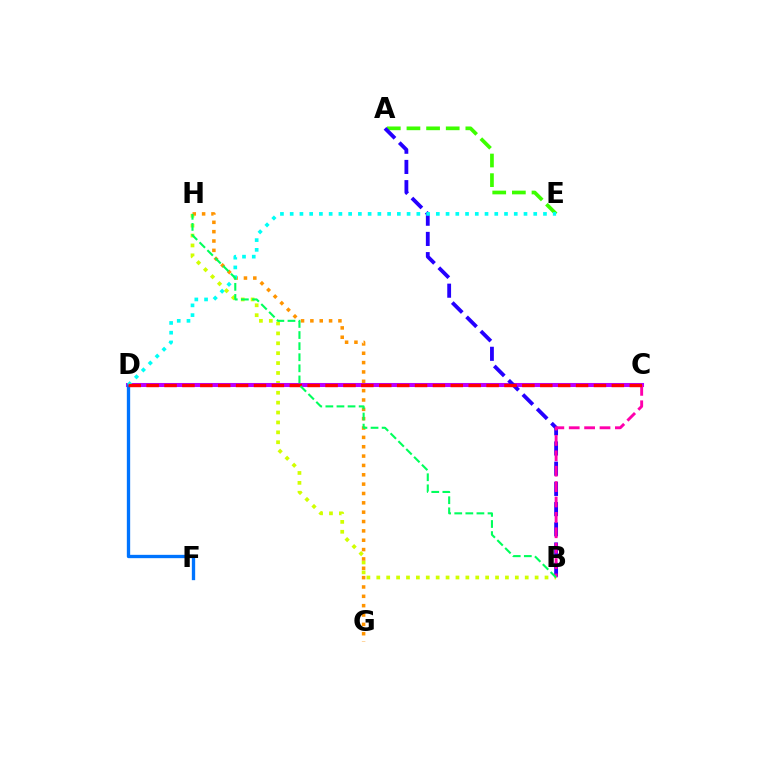{('B', 'H'): [{'color': '#d1ff00', 'line_style': 'dotted', 'thickness': 2.69}, {'color': '#00ff5c', 'line_style': 'dashed', 'thickness': 1.51}], ('C', 'D'): [{'color': '#b900ff', 'line_style': 'solid', 'thickness': 2.92}, {'color': '#ff0000', 'line_style': 'dashed', 'thickness': 2.43}], ('A', 'E'): [{'color': '#3dff00', 'line_style': 'dashed', 'thickness': 2.67}], ('G', 'H'): [{'color': '#ff9400', 'line_style': 'dotted', 'thickness': 2.54}], ('D', 'F'): [{'color': '#0074ff', 'line_style': 'solid', 'thickness': 2.4}], ('A', 'B'): [{'color': '#2500ff', 'line_style': 'dashed', 'thickness': 2.75}], ('D', 'E'): [{'color': '#00fff6', 'line_style': 'dotted', 'thickness': 2.65}], ('B', 'C'): [{'color': '#ff00ac', 'line_style': 'dashed', 'thickness': 2.09}]}